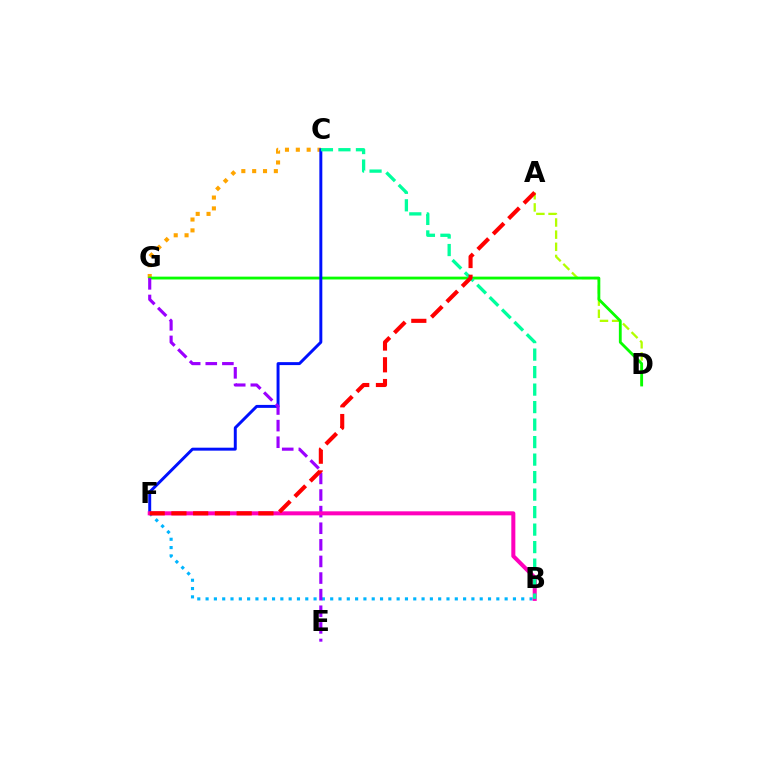{('C', 'G'): [{'color': '#ffa500', 'line_style': 'dotted', 'thickness': 2.95}], ('A', 'D'): [{'color': '#b3ff00', 'line_style': 'dashed', 'thickness': 1.65}], ('B', 'F'): [{'color': '#00b5ff', 'line_style': 'dotted', 'thickness': 2.26}, {'color': '#ff00bd', 'line_style': 'solid', 'thickness': 2.9}], ('D', 'G'): [{'color': '#08ff00', 'line_style': 'solid', 'thickness': 2.03}], ('C', 'F'): [{'color': '#0010ff', 'line_style': 'solid', 'thickness': 2.13}], ('E', 'G'): [{'color': '#9b00ff', 'line_style': 'dashed', 'thickness': 2.26}], ('B', 'C'): [{'color': '#00ff9d', 'line_style': 'dashed', 'thickness': 2.38}], ('A', 'F'): [{'color': '#ff0000', 'line_style': 'dashed', 'thickness': 2.95}]}